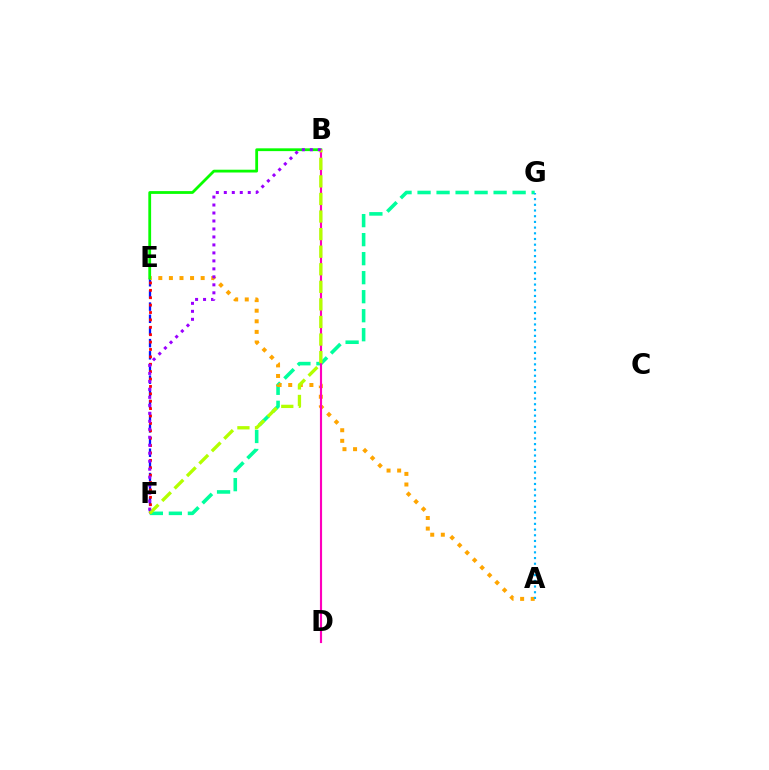{('E', 'F'): [{'color': '#0010ff', 'line_style': 'dashed', 'thickness': 1.65}, {'color': '#ff0000', 'line_style': 'dotted', 'thickness': 2.01}], ('F', 'G'): [{'color': '#00ff9d', 'line_style': 'dashed', 'thickness': 2.58}], ('A', 'E'): [{'color': '#ffa500', 'line_style': 'dotted', 'thickness': 2.88}], ('B', 'E'): [{'color': '#08ff00', 'line_style': 'solid', 'thickness': 2.01}], ('B', 'D'): [{'color': '#ff00bd', 'line_style': 'solid', 'thickness': 1.55}], ('B', 'F'): [{'color': '#b3ff00', 'line_style': 'dashed', 'thickness': 2.39}, {'color': '#9b00ff', 'line_style': 'dotted', 'thickness': 2.17}], ('A', 'G'): [{'color': '#00b5ff', 'line_style': 'dotted', 'thickness': 1.55}]}